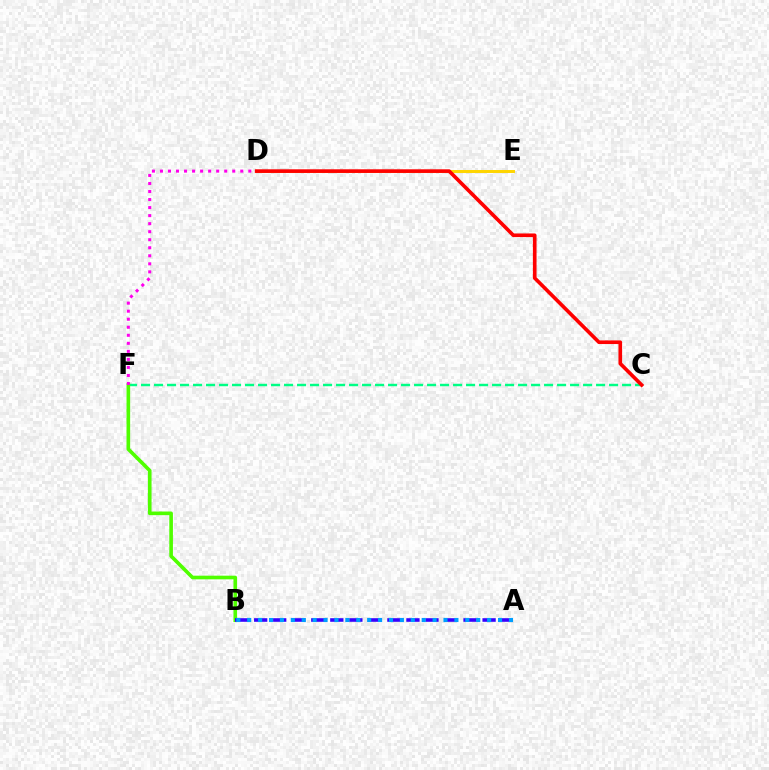{('C', 'F'): [{'color': '#00ff86', 'line_style': 'dashed', 'thickness': 1.77}], ('B', 'F'): [{'color': '#4fff00', 'line_style': 'solid', 'thickness': 2.62}], ('D', 'E'): [{'color': '#ffd500', 'line_style': 'solid', 'thickness': 2.13}], ('A', 'B'): [{'color': '#3700ff', 'line_style': 'dashed', 'thickness': 2.59}, {'color': '#009eff', 'line_style': 'dotted', 'thickness': 2.96}], ('D', 'F'): [{'color': '#ff00ed', 'line_style': 'dotted', 'thickness': 2.18}], ('C', 'D'): [{'color': '#ff0000', 'line_style': 'solid', 'thickness': 2.62}]}